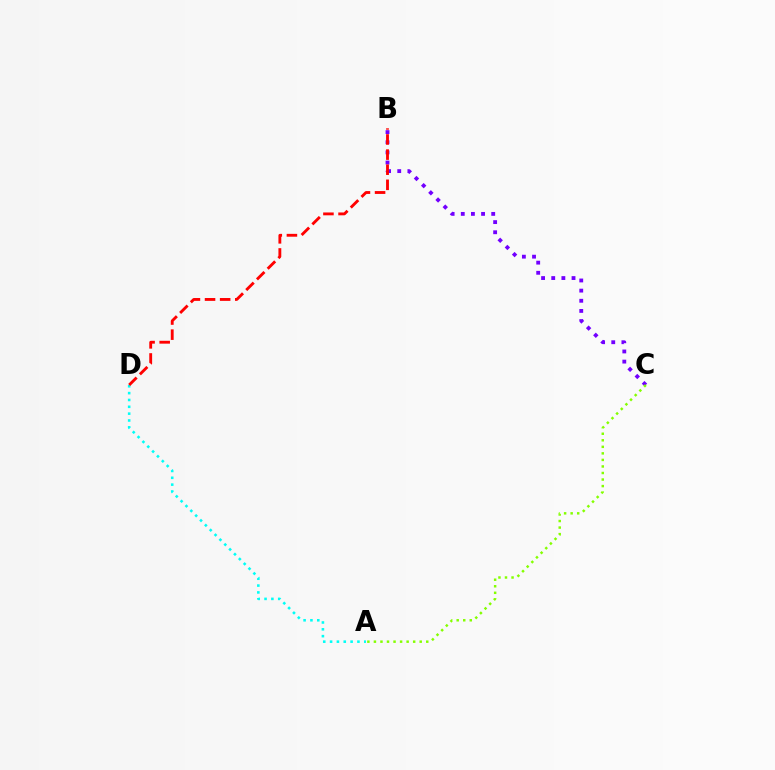{('A', 'D'): [{'color': '#00fff6', 'line_style': 'dotted', 'thickness': 1.86}], ('B', 'C'): [{'color': '#7200ff', 'line_style': 'dotted', 'thickness': 2.76}], ('B', 'D'): [{'color': '#ff0000', 'line_style': 'dashed', 'thickness': 2.05}], ('A', 'C'): [{'color': '#84ff00', 'line_style': 'dotted', 'thickness': 1.78}]}